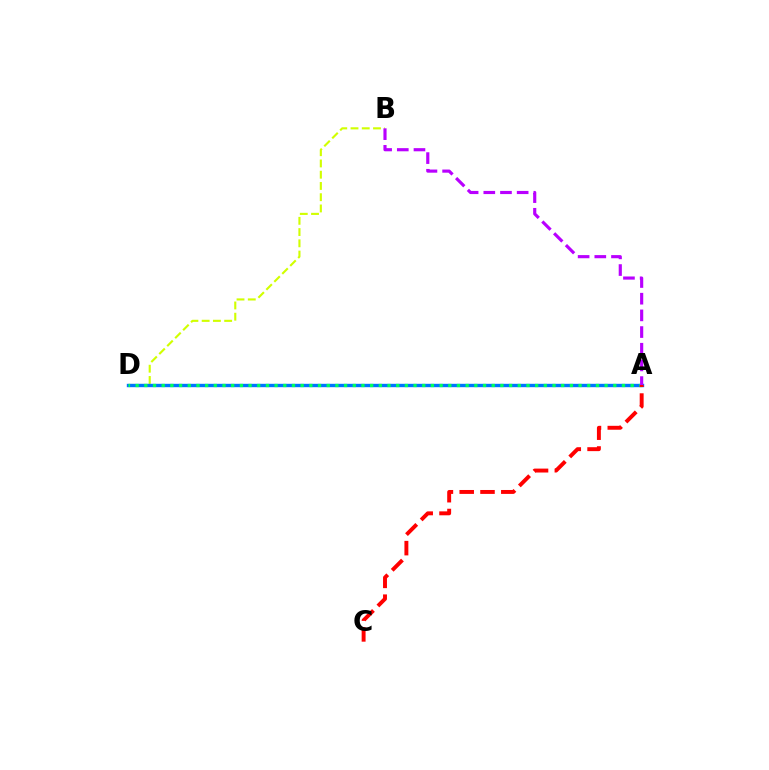{('B', 'D'): [{'color': '#d1ff00', 'line_style': 'dashed', 'thickness': 1.53}], ('A', 'D'): [{'color': '#0074ff', 'line_style': 'solid', 'thickness': 2.44}, {'color': '#00ff5c', 'line_style': 'dotted', 'thickness': 2.36}], ('A', 'B'): [{'color': '#b900ff', 'line_style': 'dashed', 'thickness': 2.27}], ('A', 'C'): [{'color': '#ff0000', 'line_style': 'dashed', 'thickness': 2.83}]}